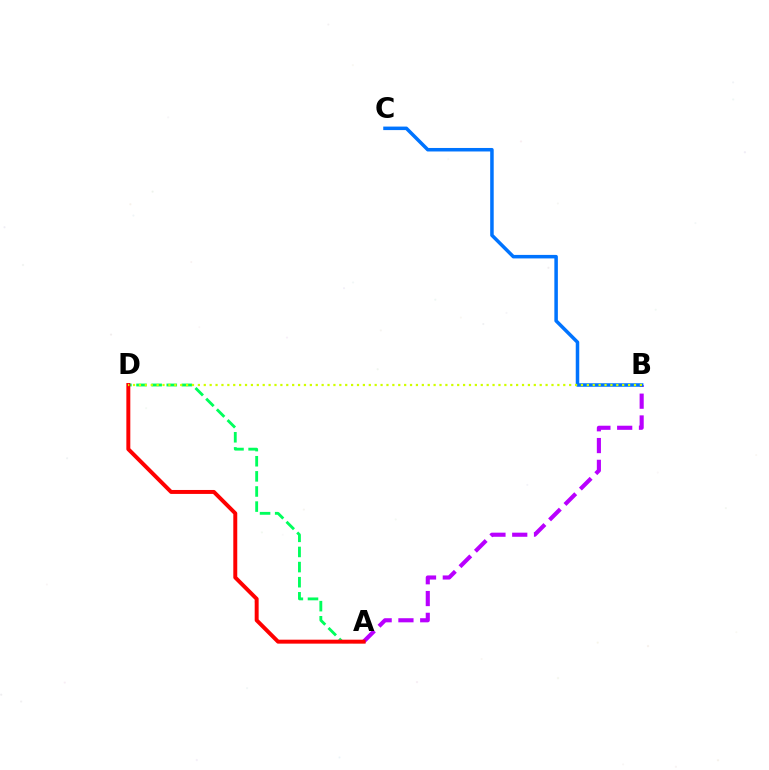{('A', 'B'): [{'color': '#b900ff', 'line_style': 'dashed', 'thickness': 2.96}], ('A', 'D'): [{'color': '#00ff5c', 'line_style': 'dashed', 'thickness': 2.05}, {'color': '#ff0000', 'line_style': 'solid', 'thickness': 2.84}], ('B', 'C'): [{'color': '#0074ff', 'line_style': 'solid', 'thickness': 2.53}], ('B', 'D'): [{'color': '#d1ff00', 'line_style': 'dotted', 'thickness': 1.6}]}